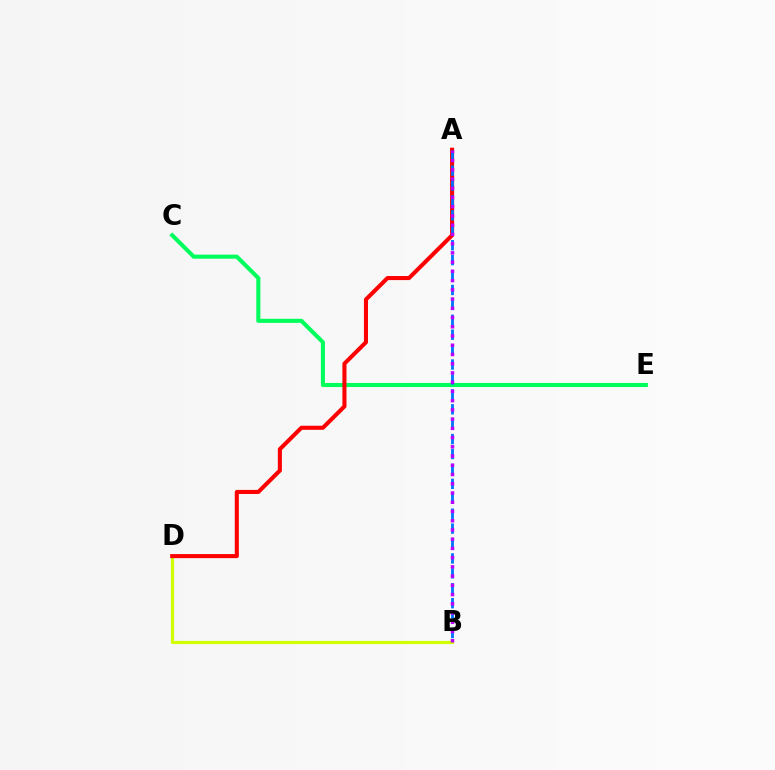{('B', 'D'): [{'color': '#d1ff00', 'line_style': 'solid', 'thickness': 2.27}], ('C', 'E'): [{'color': '#00ff5c', 'line_style': 'solid', 'thickness': 2.94}], ('A', 'D'): [{'color': '#ff0000', 'line_style': 'solid', 'thickness': 2.93}], ('A', 'B'): [{'color': '#0074ff', 'line_style': 'dashed', 'thickness': 2.03}, {'color': '#b900ff', 'line_style': 'dotted', 'thickness': 2.51}]}